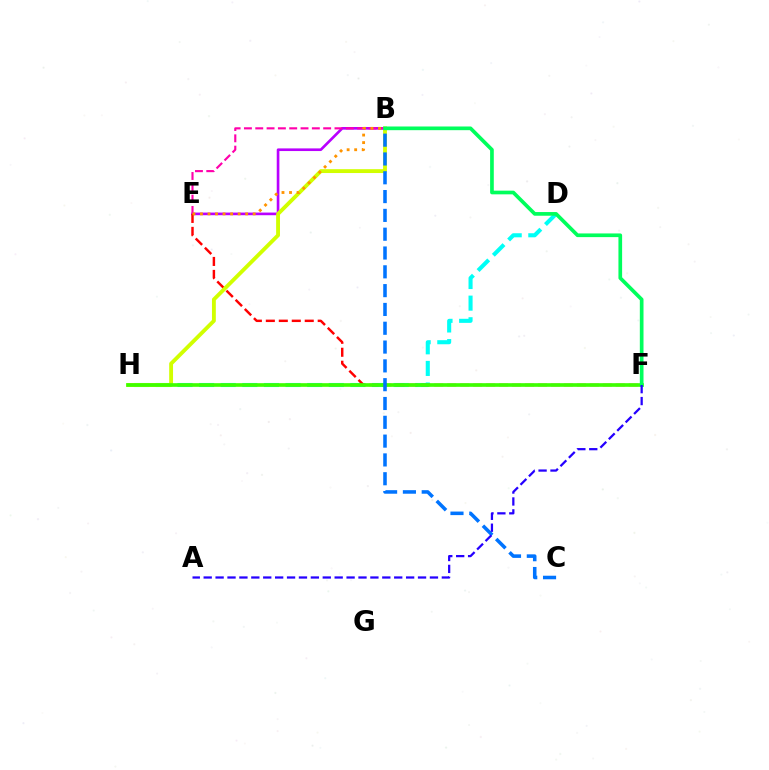{('B', 'E'): [{'color': '#b900ff', 'line_style': 'solid', 'thickness': 1.91}, {'color': '#ff00ac', 'line_style': 'dashed', 'thickness': 1.54}, {'color': '#ff9400', 'line_style': 'dotted', 'thickness': 2.05}], ('D', 'H'): [{'color': '#00fff6', 'line_style': 'dashed', 'thickness': 2.94}], ('E', 'F'): [{'color': '#ff0000', 'line_style': 'dashed', 'thickness': 1.76}], ('B', 'H'): [{'color': '#d1ff00', 'line_style': 'solid', 'thickness': 2.77}], ('F', 'H'): [{'color': '#3dff00', 'line_style': 'solid', 'thickness': 2.63}], ('B', 'C'): [{'color': '#0074ff', 'line_style': 'dashed', 'thickness': 2.56}], ('B', 'F'): [{'color': '#00ff5c', 'line_style': 'solid', 'thickness': 2.65}], ('A', 'F'): [{'color': '#2500ff', 'line_style': 'dashed', 'thickness': 1.62}]}